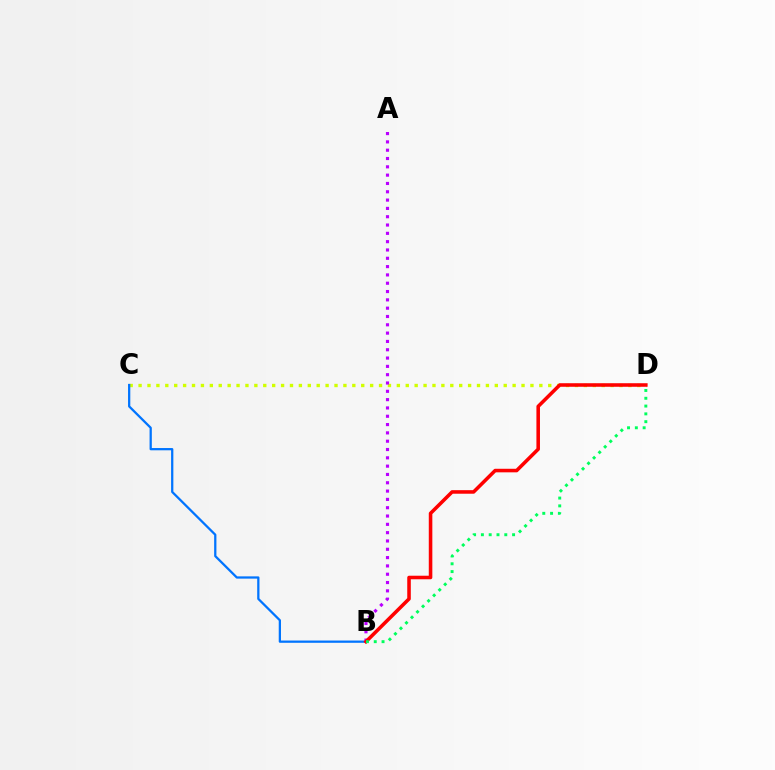{('C', 'D'): [{'color': '#d1ff00', 'line_style': 'dotted', 'thickness': 2.42}], ('B', 'C'): [{'color': '#0074ff', 'line_style': 'solid', 'thickness': 1.63}], ('A', 'B'): [{'color': '#b900ff', 'line_style': 'dotted', 'thickness': 2.26}], ('B', 'D'): [{'color': '#ff0000', 'line_style': 'solid', 'thickness': 2.56}, {'color': '#00ff5c', 'line_style': 'dotted', 'thickness': 2.12}]}